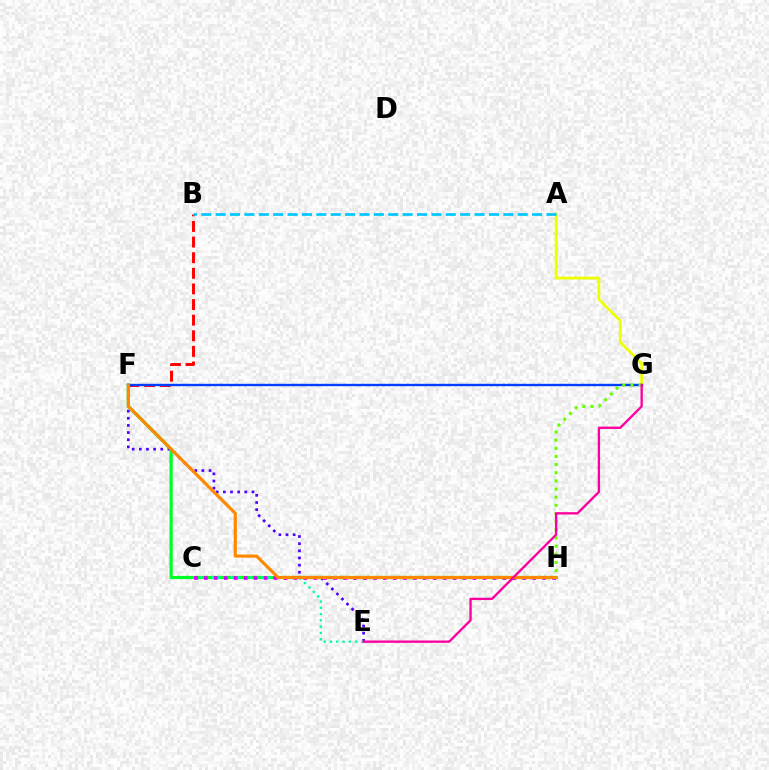{('E', 'F'): [{'color': '#4f00ff', 'line_style': 'dotted', 'thickness': 1.94}], ('A', 'G'): [{'color': '#eeff00', 'line_style': 'solid', 'thickness': 2.0}], ('F', 'H'): [{'color': '#00ff27', 'line_style': 'solid', 'thickness': 2.31}, {'color': '#ff8800', 'line_style': 'solid', 'thickness': 2.27}], ('C', 'E'): [{'color': '#00ffaf', 'line_style': 'dotted', 'thickness': 1.71}], ('C', 'H'): [{'color': '#d600ff', 'line_style': 'dotted', 'thickness': 2.7}], ('B', 'F'): [{'color': '#ff0000', 'line_style': 'dashed', 'thickness': 2.12}], ('A', 'B'): [{'color': '#00c7ff', 'line_style': 'dashed', 'thickness': 1.95}], ('F', 'G'): [{'color': '#003fff', 'line_style': 'solid', 'thickness': 1.7}], ('G', 'H'): [{'color': '#66ff00', 'line_style': 'dotted', 'thickness': 2.21}], ('E', 'G'): [{'color': '#ff00a0', 'line_style': 'solid', 'thickness': 1.69}]}